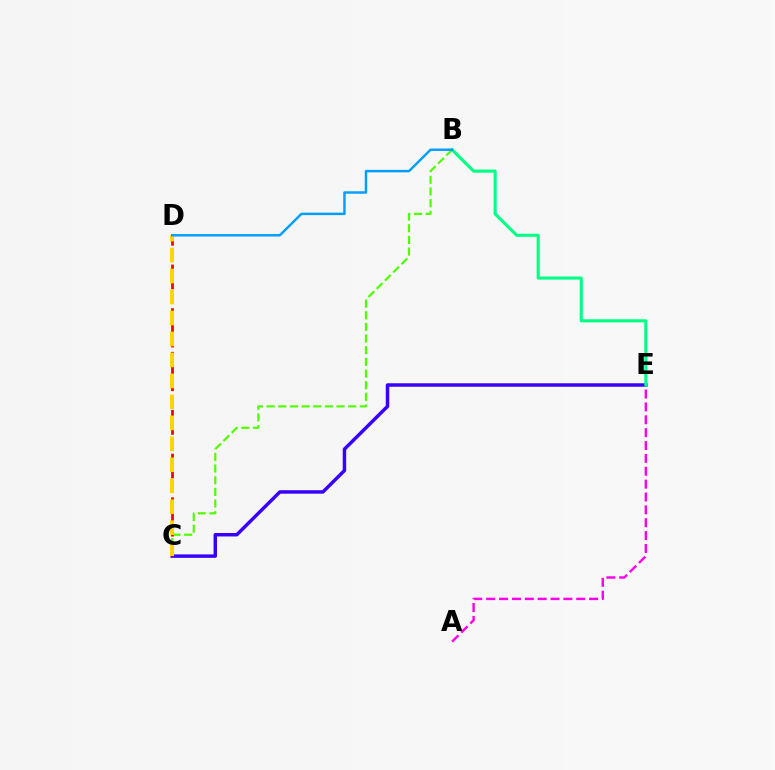{('A', 'E'): [{'color': '#ff00ed', 'line_style': 'dashed', 'thickness': 1.75}], ('B', 'C'): [{'color': '#4fff00', 'line_style': 'dashed', 'thickness': 1.58}], ('C', 'E'): [{'color': '#3700ff', 'line_style': 'solid', 'thickness': 2.49}], ('B', 'E'): [{'color': '#00ff86', 'line_style': 'solid', 'thickness': 2.23}], ('C', 'D'): [{'color': '#ff0000', 'line_style': 'dashed', 'thickness': 1.98}, {'color': '#ffd500', 'line_style': 'dashed', 'thickness': 2.85}], ('B', 'D'): [{'color': '#009eff', 'line_style': 'solid', 'thickness': 1.76}]}